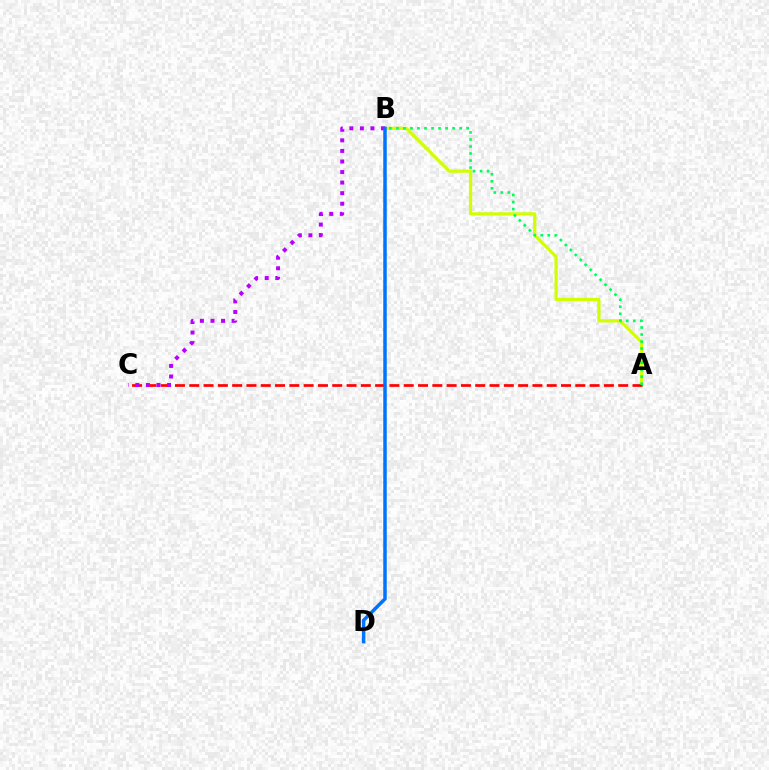{('A', 'B'): [{'color': '#d1ff00', 'line_style': 'solid', 'thickness': 2.33}, {'color': '#00ff5c', 'line_style': 'dotted', 'thickness': 1.91}], ('A', 'C'): [{'color': '#ff0000', 'line_style': 'dashed', 'thickness': 1.94}], ('B', 'C'): [{'color': '#b900ff', 'line_style': 'dotted', 'thickness': 2.87}], ('B', 'D'): [{'color': '#0074ff', 'line_style': 'solid', 'thickness': 2.51}]}